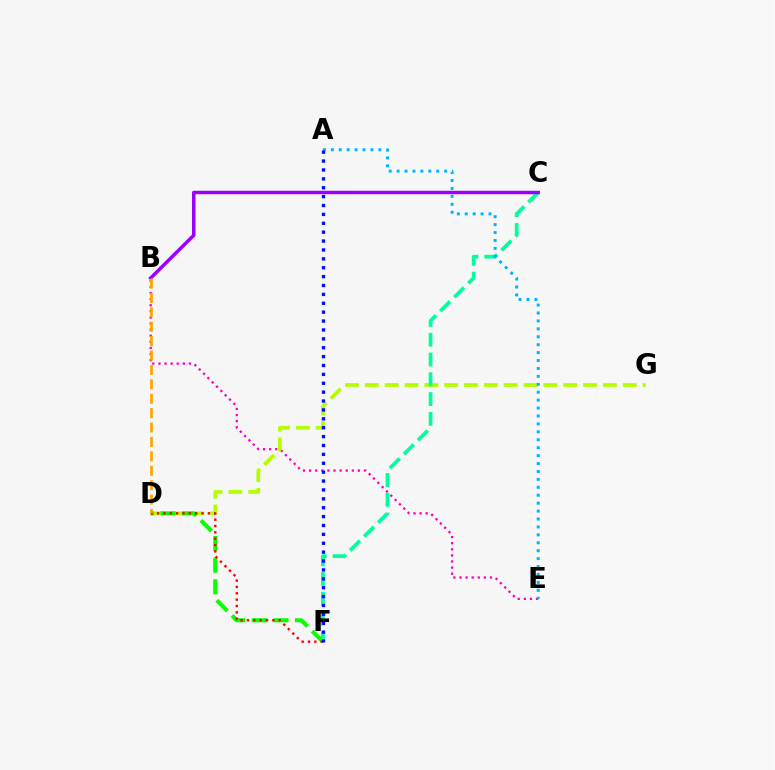{('B', 'E'): [{'color': '#ff00bd', 'line_style': 'dotted', 'thickness': 1.66}], ('D', 'G'): [{'color': '#b3ff00', 'line_style': 'dashed', 'thickness': 2.69}], ('D', 'F'): [{'color': '#08ff00', 'line_style': 'dashed', 'thickness': 2.94}, {'color': '#ff0000', 'line_style': 'dotted', 'thickness': 1.73}], ('C', 'F'): [{'color': '#00ff9d', 'line_style': 'dashed', 'thickness': 2.69}], ('A', 'E'): [{'color': '#00b5ff', 'line_style': 'dotted', 'thickness': 2.15}], ('B', 'C'): [{'color': '#9b00ff', 'line_style': 'solid', 'thickness': 2.5}], ('B', 'D'): [{'color': '#ffa500', 'line_style': 'dashed', 'thickness': 1.96}], ('A', 'F'): [{'color': '#0010ff', 'line_style': 'dotted', 'thickness': 2.41}]}